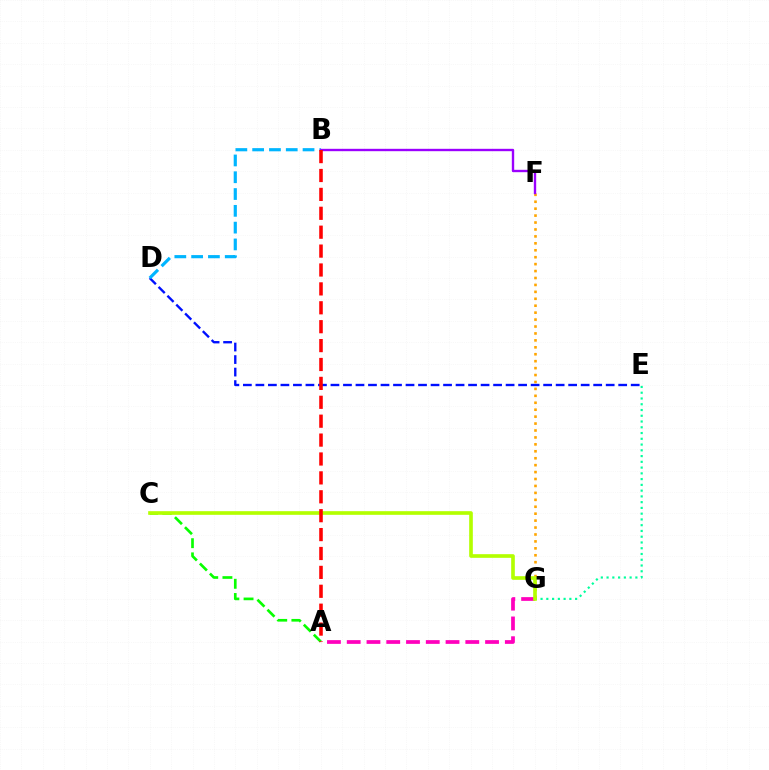{('F', 'G'): [{'color': '#ffa500', 'line_style': 'dotted', 'thickness': 1.88}], ('A', 'C'): [{'color': '#08ff00', 'line_style': 'dashed', 'thickness': 1.93}], ('D', 'E'): [{'color': '#0010ff', 'line_style': 'dashed', 'thickness': 1.7}], ('A', 'G'): [{'color': '#ff00bd', 'line_style': 'dashed', 'thickness': 2.68}], ('E', 'G'): [{'color': '#00ff9d', 'line_style': 'dotted', 'thickness': 1.56}], ('C', 'G'): [{'color': '#b3ff00', 'line_style': 'solid', 'thickness': 2.63}], ('B', 'D'): [{'color': '#00b5ff', 'line_style': 'dashed', 'thickness': 2.28}], ('B', 'F'): [{'color': '#9b00ff', 'line_style': 'solid', 'thickness': 1.71}], ('A', 'B'): [{'color': '#ff0000', 'line_style': 'dashed', 'thickness': 2.57}]}